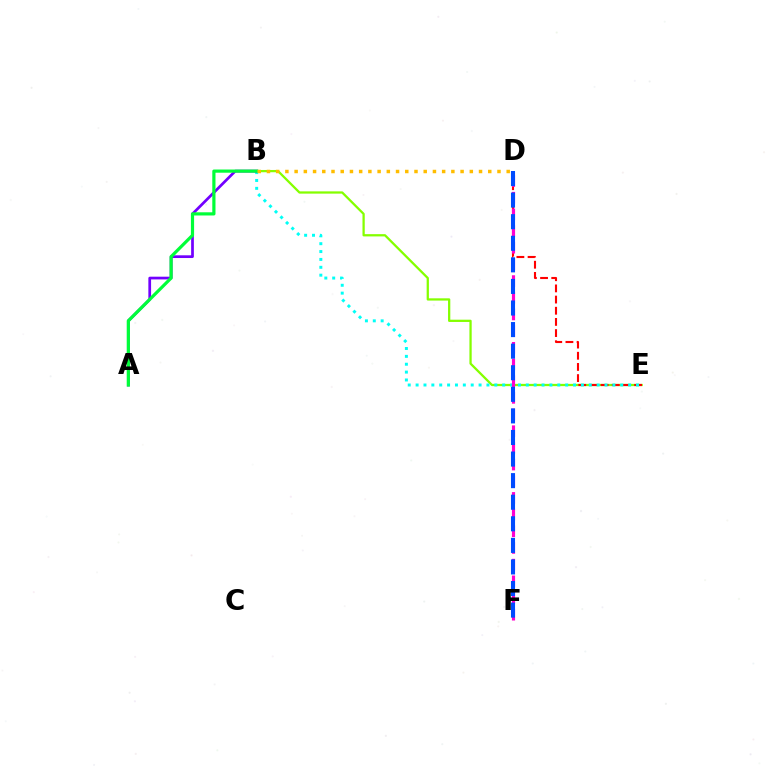{('B', 'E'): [{'color': '#84ff00', 'line_style': 'solid', 'thickness': 1.63}, {'color': '#00fff6', 'line_style': 'dotted', 'thickness': 2.14}], ('D', 'E'): [{'color': '#ff0000', 'line_style': 'dashed', 'thickness': 1.52}], ('A', 'B'): [{'color': '#7200ff', 'line_style': 'solid', 'thickness': 1.96}, {'color': '#00ff39', 'line_style': 'solid', 'thickness': 2.3}], ('D', 'F'): [{'color': '#ff00cf', 'line_style': 'dashed', 'thickness': 2.27}, {'color': '#004bff', 'line_style': 'dashed', 'thickness': 2.93}], ('B', 'D'): [{'color': '#ffbd00', 'line_style': 'dotted', 'thickness': 2.51}]}